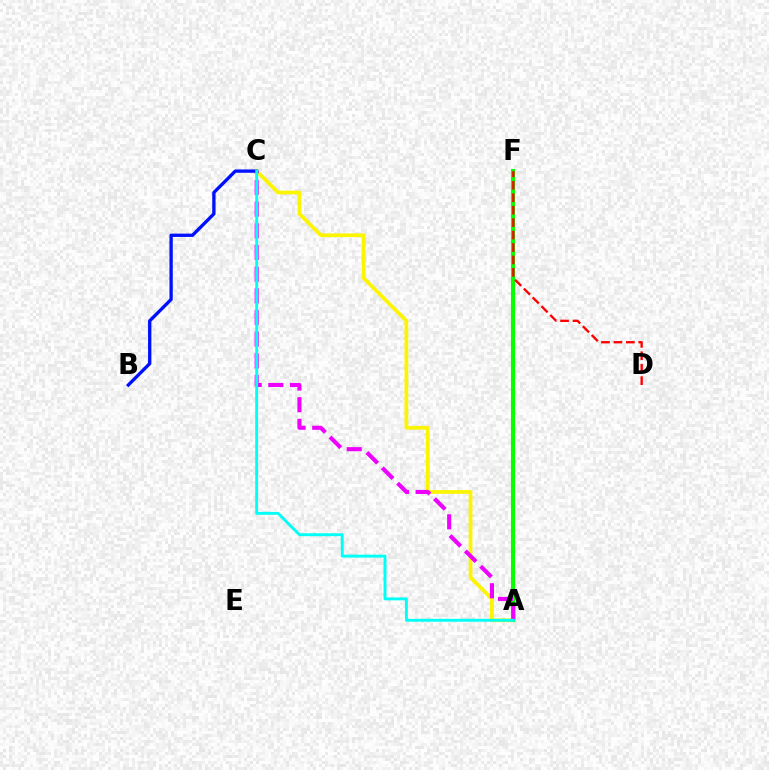{('A', 'C'): [{'color': '#fcf500', 'line_style': 'solid', 'thickness': 2.69}, {'color': '#ee00ff', 'line_style': 'dashed', 'thickness': 2.94}, {'color': '#00fff6', 'line_style': 'solid', 'thickness': 2.1}], ('A', 'F'): [{'color': '#08ff00', 'line_style': 'solid', 'thickness': 2.96}], ('D', 'F'): [{'color': '#ff0000', 'line_style': 'dashed', 'thickness': 1.69}], ('B', 'C'): [{'color': '#0010ff', 'line_style': 'solid', 'thickness': 2.4}]}